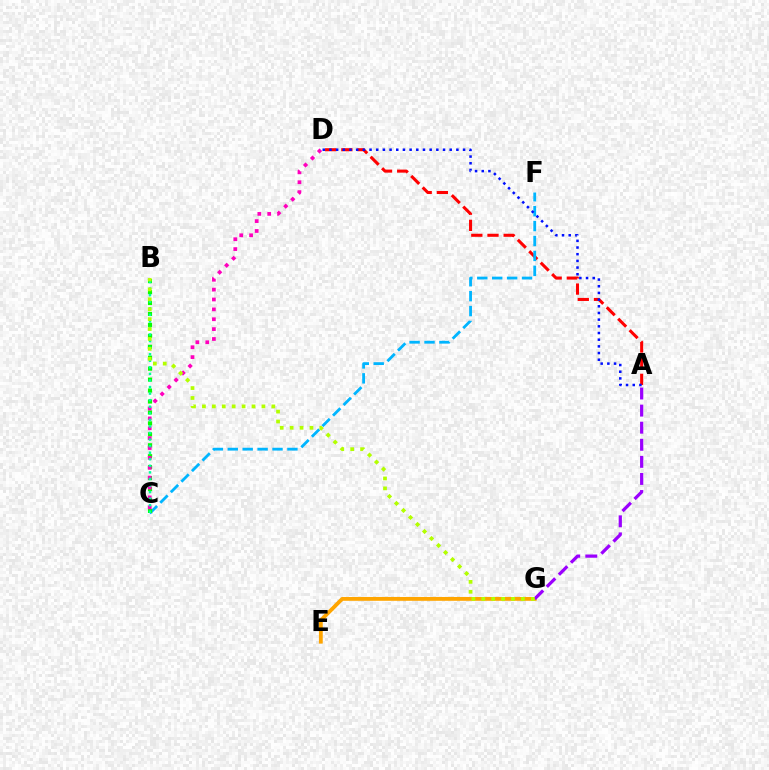{('A', 'D'): [{'color': '#ff0000', 'line_style': 'dashed', 'thickness': 2.2}, {'color': '#0010ff', 'line_style': 'dotted', 'thickness': 1.81}], ('C', 'F'): [{'color': '#00b5ff', 'line_style': 'dashed', 'thickness': 2.03}], ('E', 'G'): [{'color': '#ffa500', 'line_style': 'solid', 'thickness': 2.75}], ('B', 'C'): [{'color': '#08ff00', 'line_style': 'dotted', 'thickness': 2.97}, {'color': '#00ff9d', 'line_style': 'dotted', 'thickness': 1.78}], ('A', 'G'): [{'color': '#9b00ff', 'line_style': 'dashed', 'thickness': 2.32}], ('C', 'D'): [{'color': '#ff00bd', 'line_style': 'dotted', 'thickness': 2.68}], ('B', 'G'): [{'color': '#b3ff00', 'line_style': 'dotted', 'thickness': 2.69}]}